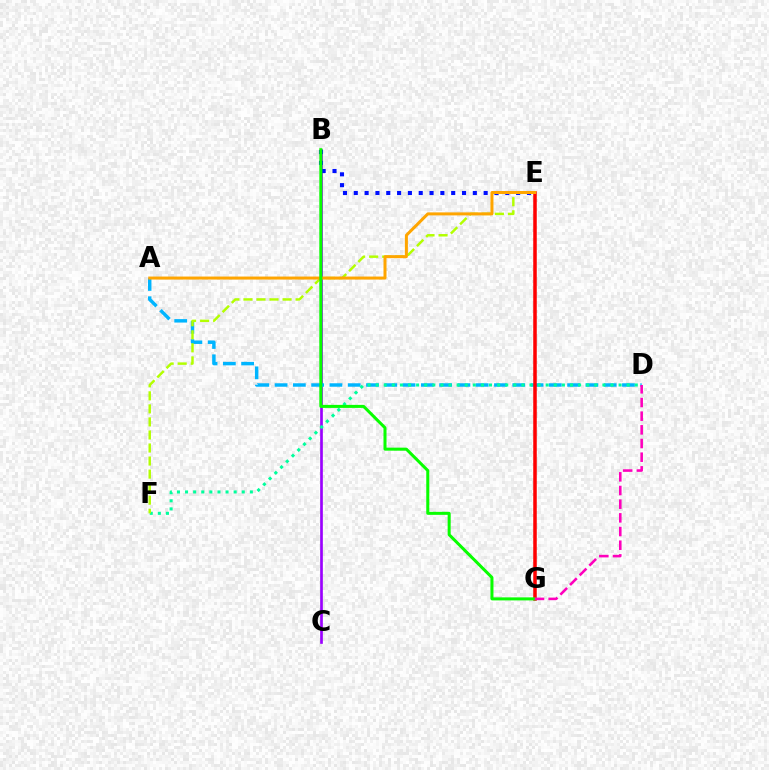{('B', 'C'): [{'color': '#9b00ff', 'line_style': 'solid', 'thickness': 1.93}], ('A', 'D'): [{'color': '#00b5ff', 'line_style': 'dashed', 'thickness': 2.48}], ('D', 'F'): [{'color': '#00ff9d', 'line_style': 'dotted', 'thickness': 2.2}], ('E', 'F'): [{'color': '#b3ff00', 'line_style': 'dashed', 'thickness': 1.77}], ('E', 'G'): [{'color': '#ff0000', 'line_style': 'solid', 'thickness': 2.54}], ('B', 'E'): [{'color': '#0010ff', 'line_style': 'dotted', 'thickness': 2.94}], ('A', 'E'): [{'color': '#ffa500', 'line_style': 'solid', 'thickness': 2.17}], ('B', 'G'): [{'color': '#08ff00', 'line_style': 'solid', 'thickness': 2.18}], ('D', 'G'): [{'color': '#ff00bd', 'line_style': 'dashed', 'thickness': 1.86}]}